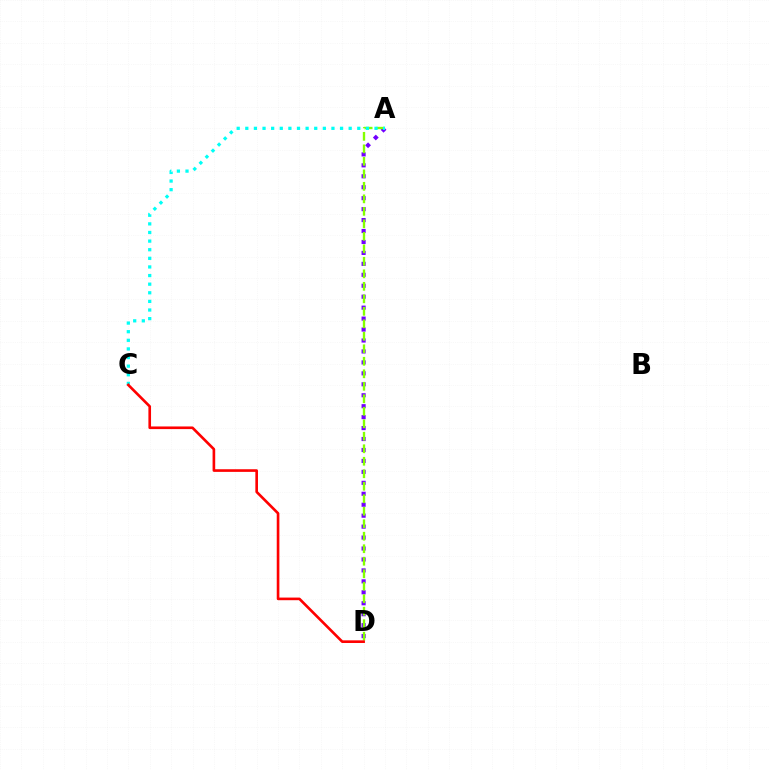{('A', 'D'): [{'color': '#7200ff', 'line_style': 'dotted', 'thickness': 2.97}, {'color': '#84ff00', 'line_style': 'dashed', 'thickness': 1.7}], ('A', 'C'): [{'color': '#00fff6', 'line_style': 'dotted', 'thickness': 2.34}], ('C', 'D'): [{'color': '#ff0000', 'line_style': 'solid', 'thickness': 1.9}]}